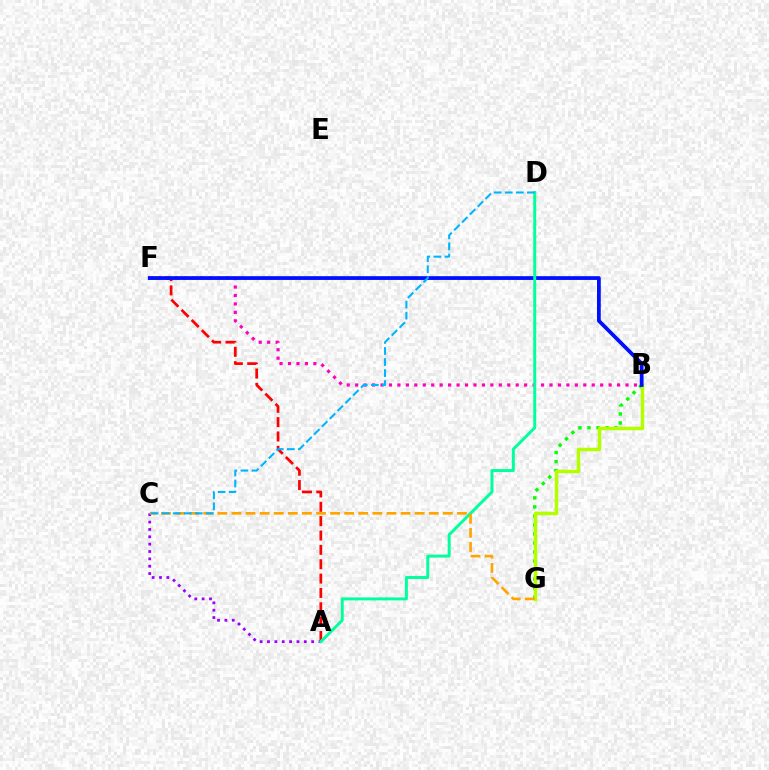{('B', 'G'): [{'color': '#08ff00', 'line_style': 'dotted', 'thickness': 2.45}, {'color': '#b3ff00', 'line_style': 'solid', 'thickness': 2.52}], ('B', 'F'): [{'color': '#ff00bd', 'line_style': 'dotted', 'thickness': 2.3}, {'color': '#0010ff', 'line_style': 'solid', 'thickness': 2.72}], ('A', 'F'): [{'color': '#ff0000', 'line_style': 'dashed', 'thickness': 1.95}], ('A', 'C'): [{'color': '#9b00ff', 'line_style': 'dotted', 'thickness': 2.0}], ('A', 'D'): [{'color': '#00ff9d', 'line_style': 'solid', 'thickness': 2.13}], ('C', 'G'): [{'color': '#ffa500', 'line_style': 'dashed', 'thickness': 1.91}], ('C', 'D'): [{'color': '#00b5ff', 'line_style': 'dashed', 'thickness': 1.5}]}